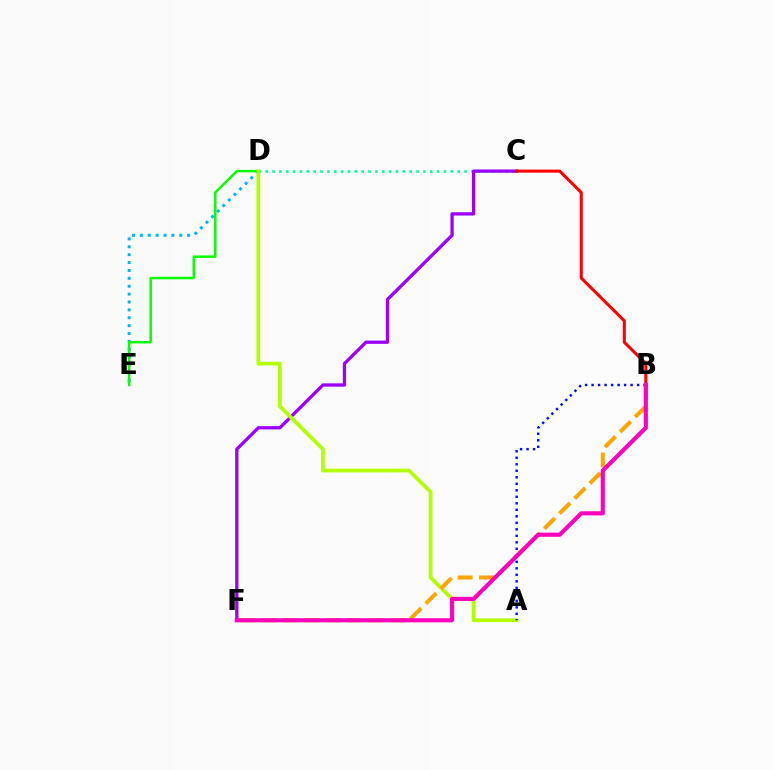{('C', 'D'): [{'color': '#00ff9d', 'line_style': 'dotted', 'thickness': 1.86}], ('D', 'E'): [{'color': '#00b5ff', 'line_style': 'dotted', 'thickness': 2.14}, {'color': '#08ff00', 'line_style': 'solid', 'thickness': 1.79}], ('C', 'F'): [{'color': '#9b00ff', 'line_style': 'solid', 'thickness': 2.37}], ('A', 'D'): [{'color': '#b3ff00', 'line_style': 'solid', 'thickness': 2.7}], ('B', 'F'): [{'color': '#ffa500', 'line_style': 'dashed', 'thickness': 2.9}, {'color': '#ff00bd', 'line_style': 'solid', 'thickness': 2.97}], ('B', 'C'): [{'color': '#ff0000', 'line_style': 'solid', 'thickness': 2.21}], ('A', 'B'): [{'color': '#0010ff', 'line_style': 'dotted', 'thickness': 1.77}]}